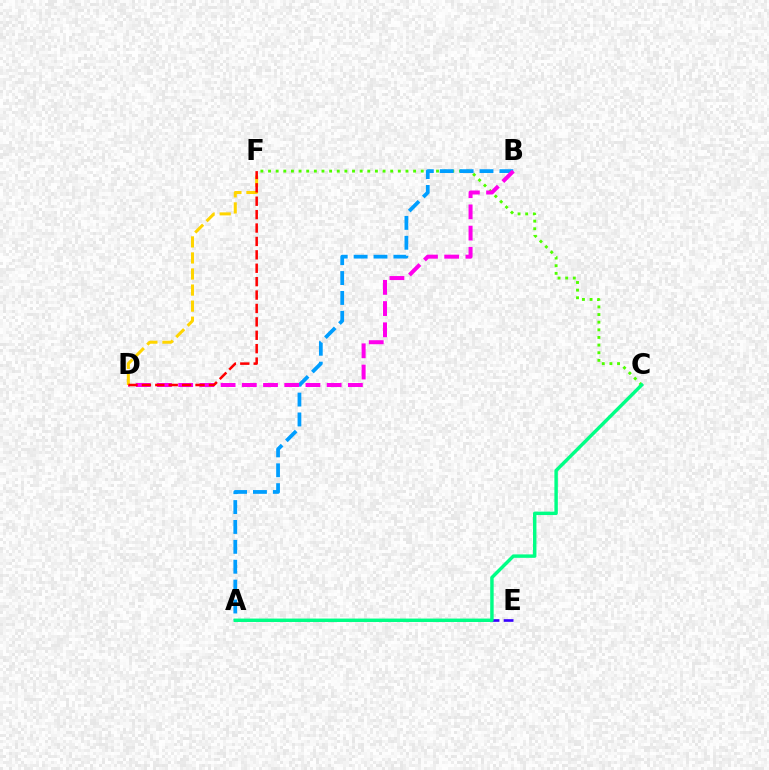{('A', 'E'): [{'color': '#3700ff', 'line_style': 'dashed', 'thickness': 1.91}], ('C', 'F'): [{'color': '#4fff00', 'line_style': 'dotted', 'thickness': 2.07}], ('A', 'B'): [{'color': '#009eff', 'line_style': 'dashed', 'thickness': 2.7}], ('B', 'D'): [{'color': '#ff00ed', 'line_style': 'dashed', 'thickness': 2.88}], ('D', 'F'): [{'color': '#ffd500', 'line_style': 'dashed', 'thickness': 2.18}, {'color': '#ff0000', 'line_style': 'dashed', 'thickness': 1.82}], ('A', 'C'): [{'color': '#00ff86', 'line_style': 'solid', 'thickness': 2.47}]}